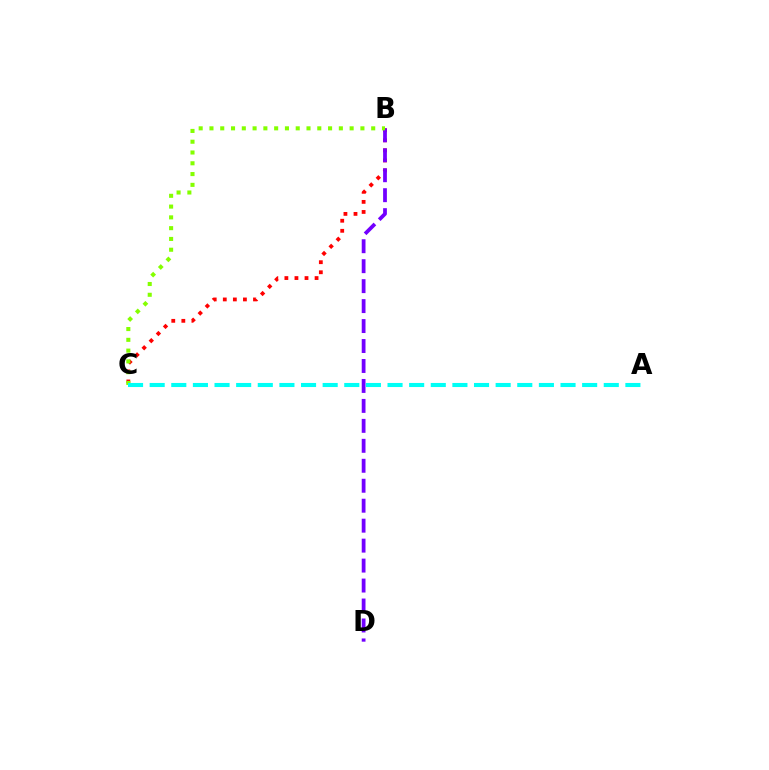{('B', 'C'): [{'color': '#ff0000', 'line_style': 'dotted', 'thickness': 2.73}, {'color': '#84ff00', 'line_style': 'dotted', 'thickness': 2.93}], ('B', 'D'): [{'color': '#7200ff', 'line_style': 'dashed', 'thickness': 2.71}], ('A', 'C'): [{'color': '#00fff6', 'line_style': 'dashed', 'thickness': 2.94}]}